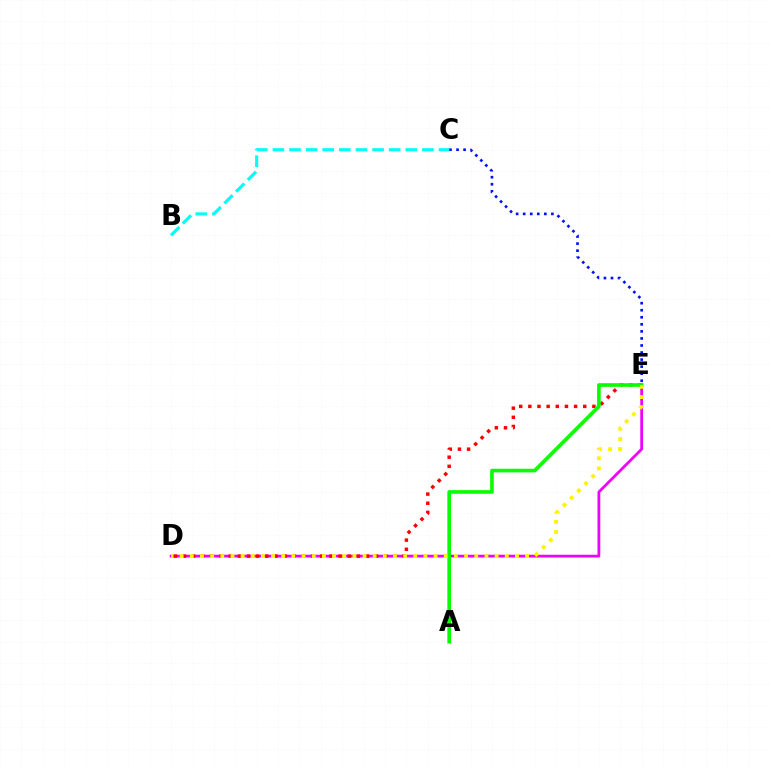{('D', 'E'): [{'color': '#ee00ff', 'line_style': 'solid', 'thickness': 1.99}, {'color': '#ff0000', 'line_style': 'dotted', 'thickness': 2.49}, {'color': '#fcf500', 'line_style': 'dotted', 'thickness': 2.76}], ('C', 'E'): [{'color': '#0010ff', 'line_style': 'dotted', 'thickness': 1.92}], ('B', 'C'): [{'color': '#00fff6', 'line_style': 'dashed', 'thickness': 2.26}], ('A', 'E'): [{'color': '#08ff00', 'line_style': 'solid', 'thickness': 2.62}]}